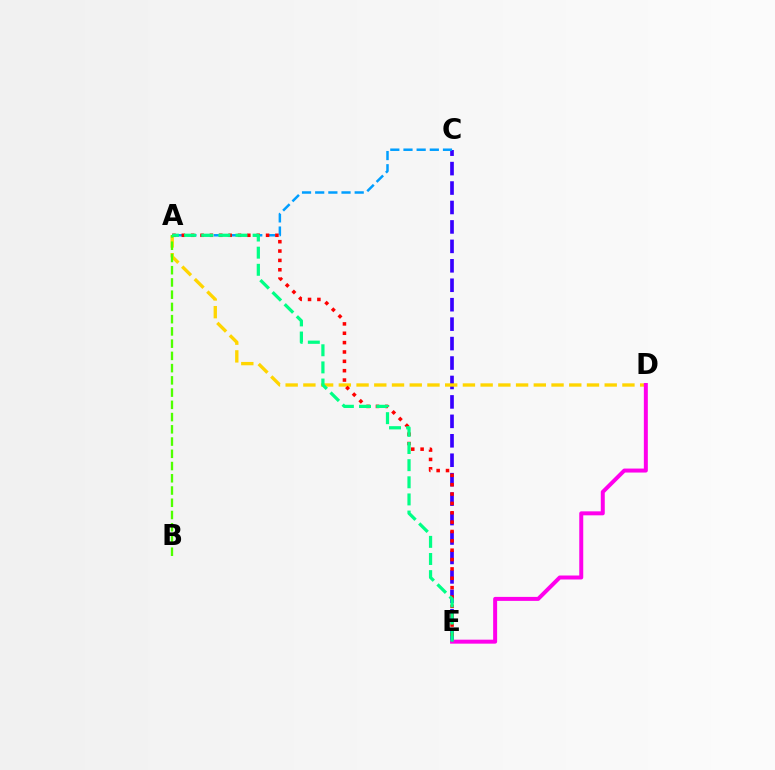{('C', 'E'): [{'color': '#3700ff', 'line_style': 'dashed', 'thickness': 2.64}], ('A', 'C'): [{'color': '#009eff', 'line_style': 'dashed', 'thickness': 1.79}], ('A', 'D'): [{'color': '#ffd500', 'line_style': 'dashed', 'thickness': 2.41}], ('A', 'E'): [{'color': '#ff0000', 'line_style': 'dotted', 'thickness': 2.54}, {'color': '#00ff86', 'line_style': 'dashed', 'thickness': 2.33}], ('A', 'B'): [{'color': '#4fff00', 'line_style': 'dashed', 'thickness': 1.66}], ('D', 'E'): [{'color': '#ff00ed', 'line_style': 'solid', 'thickness': 2.87}]}